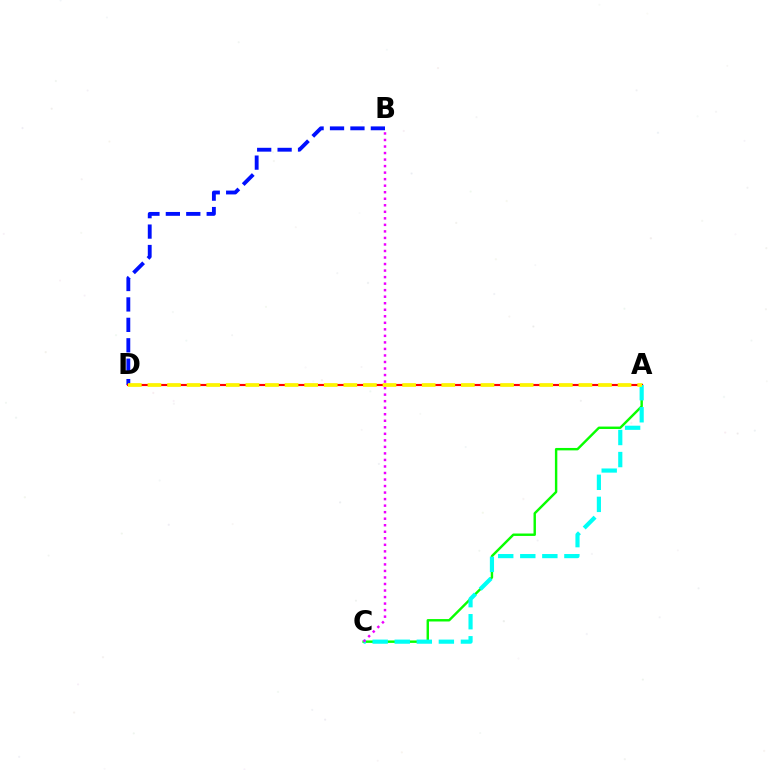{('A', 'C'): [{'color': '#08ff00', 'line_style': 'solid', 'thickness': 1.74}, {'color': '#00fff6', 'line_style': 'dashed', 'thickness': 3.0}], ('B', 'D'): [{'color': '#0010ff', 'line_style': 'dashed', 'thickness': 2.77}], ('A', 'D'): [{'color': '#ff0000', 'line_style': 'solid', 'thickness': 1.55}, {'color': '#fcf500', 'line_style': 'dashed', 'thickness': 2.66}], ('B', 'C'): [{'color': '#ee00ff', 'line_style': 'dotted', 'thickness': 1.77}]}